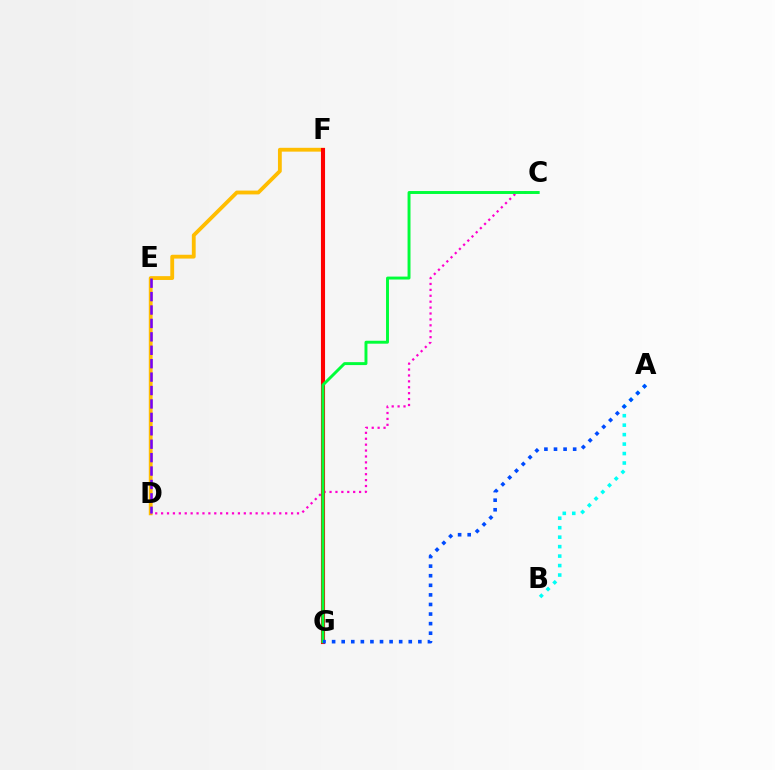{('D', 'F'): [{'color': '#ffbd00', 'line_style': 'solid', 'thickness': 2.75}], ('F', 'G'): [{'color': '#84ff00', 'line_style': 'dashed', 'thickness': 2.64}, {'color': '#ff0000', 'line_style': 'solid', 'thickness': 2.95}], ('A', 'B'): [{'color': '#00fff6', 'line_style': 'dotted', 'thickness': 2.57}], ('C', 'D'): [{'color': '#ff00cf', 'line_style': 'dotted', 'thickness': 1.61}], ('D', 'E'): [{'color': '#7200ff', 'line_style': 'dashed', 'thickness': 1.82}], ('C', 'G'): [{'color': '#00ff39', 'line_style': 'solid', 'thickness': 2.11}], ('A', 'G'): [{'color': '#004bff', 'line_style': 'dotted', 'thickness': 2.6}]}